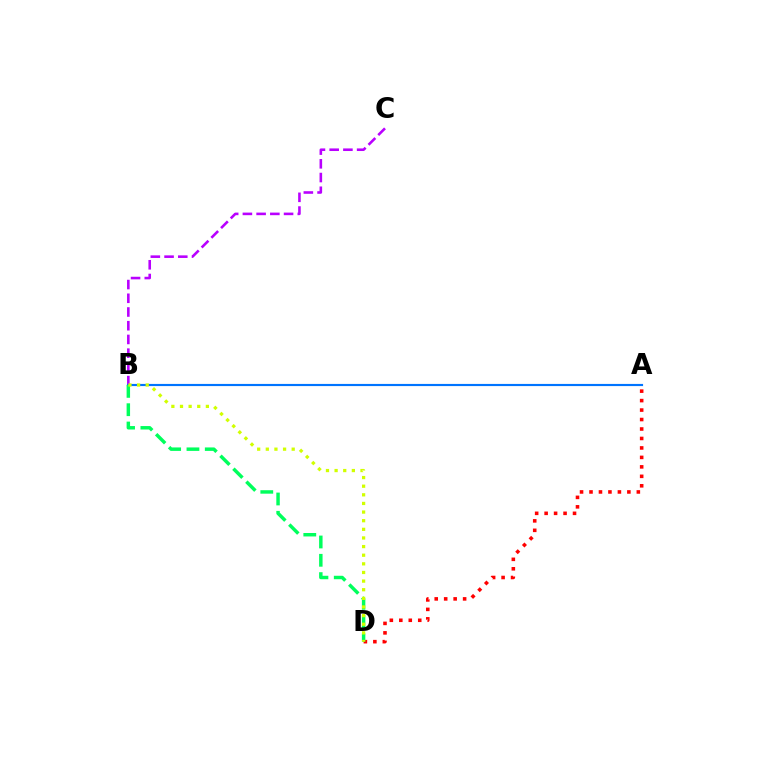{('A', 'D'): [{'color': '#ff0000', 'line_style': 'dotted', 'thickness': 2.57}], ('B', 'C'): [{'color': '#b900ff', 'line_style': 'dashed', 'thickness': 1.86}], ('A', 'B'): [{'color': '#0074ff', 'line_style': 'solid', 'thickness': 1.55}], ('B', 'D'): [{'color': '#00ff5c', 'line_style': 'dashed', 'thickness': 2.49}, {'color': '#d1ff00', 'line_style': 'dotted', 'thickness': 2.34}]}